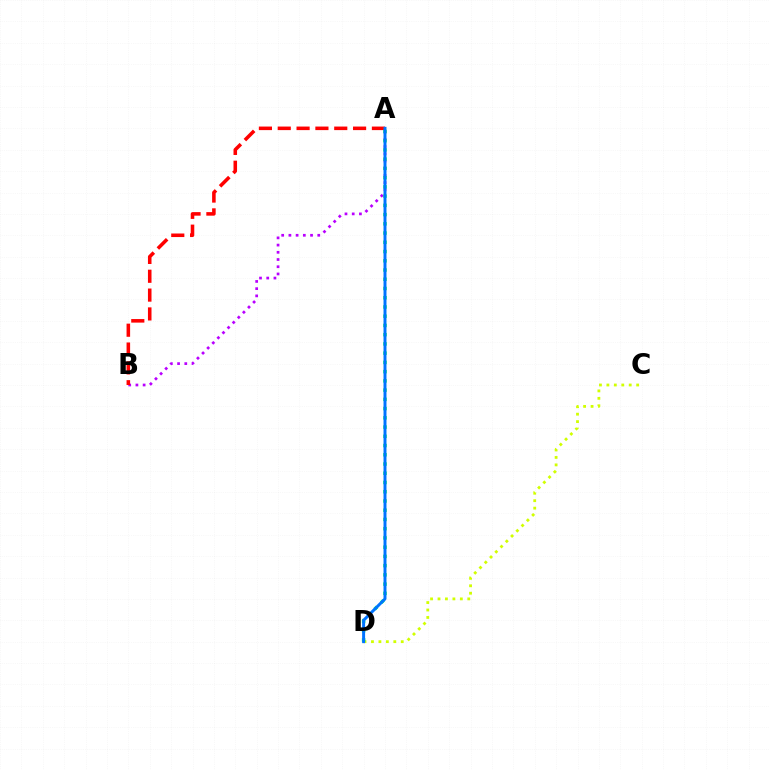{('A', 'B'): [{'color': '#b900ff', 'line_style': 'dotted', 'thickness': 1.96}, {'color': '#ff0000', 'line_style': 'dashed', 'thickness': 2.56}], ('C', 'D'): [{'color': '#d1ff00', 'line_style': 'dotted', 'thickness': 2.02}], ('A', 'D'): [{'color': '#00ff5c', 'line_style': 'dotted', 'thickness': 2.51}, {'color': '#0074ff', 'line_style': 'solid', 'thickness': 2.13}]}